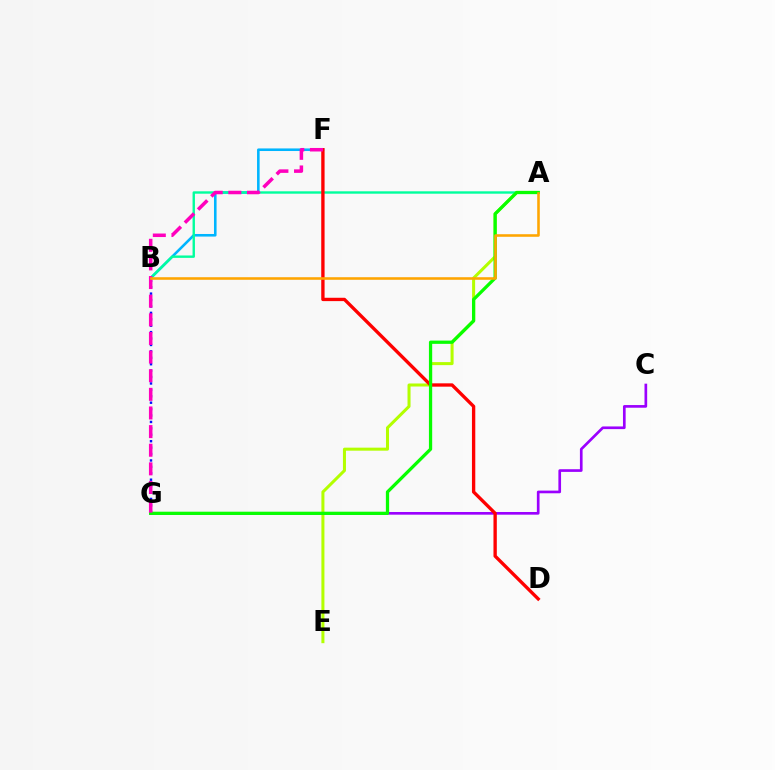{('B', 'F'): [{'color': '#00b5ff', 'line_style': 'solid', 'thickness': 1.86}], ('C', 'G'): [{'color': '#9b00ff', 'line_style': 'solid', 'thickness': 1.92}], ('A', 'E'): [{'color': '#b3ff00', 'line_style': 'solid', 'thickness': 2.18}], ('A', 'B'): [{'color': '#00ff9d', 'line_style': 'solid', 'thickness': 1.72}, {'color': '#ffa500', 'line_style': 'solid', 'thickness': 1.85}], ('B', 'G'): [{'color': '#0010ff', 'line_style': 'dotted', 'thickness': 1.74}], ('D', 'F'): [{'color': '#ff0000', 'line_style': 'solid', 'thickness': 2.4}], ('A', 'G'): [{'color': '#08ff00', 'line_style': 'solid', 'thickness': 2.34}], ('F', 'G'): [{'color': '#ff00bd', 'line_style': 'dashed', 'thickness': 2.53}]}